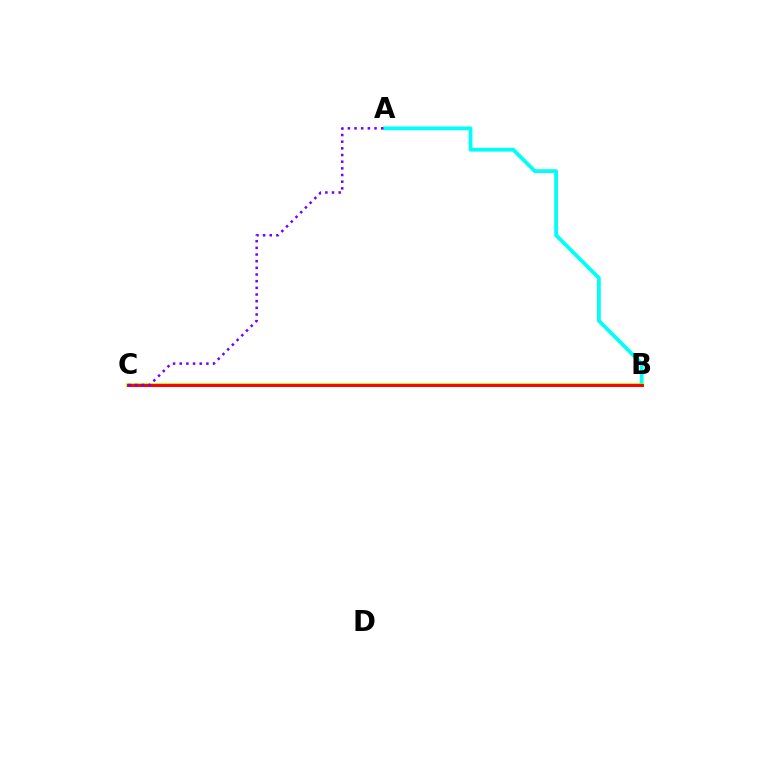{('A', 'B'): [{'color': '#00fff6', 'line_style': 'solid', 'thickness': 2.72}], ('B', 'C'): [{'color': '#84ff00', 'line_style': 'solid', 'thickness': 2.56}, {'color': '#ff0000', 'line_style': 'solid', 'thickness': 2.12}], ('A', 'C'): [{'color': '#7200ff', 'line_style': 'dotted', 'thickness': 1.81}]}